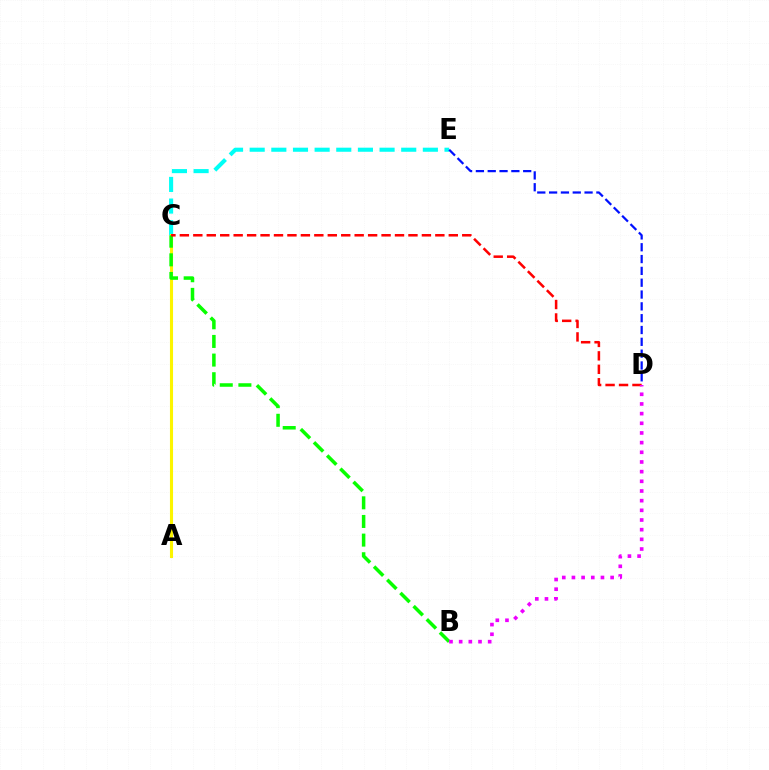{('C', 'E'): [{'color': '#00fff6', 'line_style': 'dashed', 'thickness': 2.94}], ('A', 'C'): [{'color': '#fcf500', 'line_style': 'solid', 'thickness': 2.22}], ('B', 'C'): [{'color': '#08ff00', 'line_style': 'dashed', 'thickness': 2.53}], ('C', 'D'): [{'color': '#ff0000', 'line_style': 'dashed', 'thickness': 1.83}], ('D', 'E'): [{'color': '#0010ff', 'line_style': 'dashed', 'thickness': 1.61}], ('B', 'D'): [{'color': '#ee00ff', 'line_style': 'dotted', 'thickness': 2.63}]}